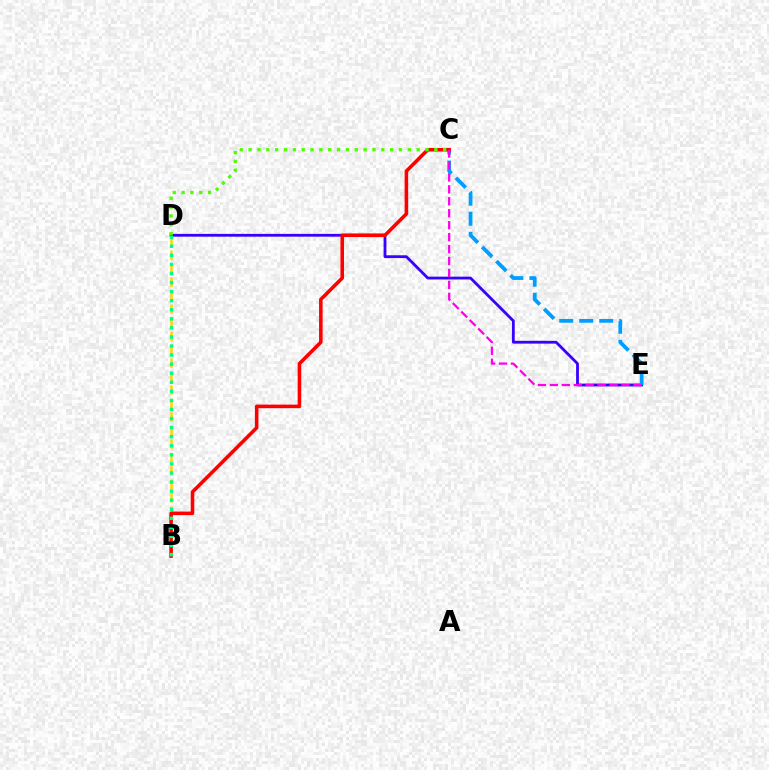{('B', 'D'): [{'color': '#ffd500', 'line_style': 'dashed', 'thickness': 1.83}, {'color': '#00ff86', 'line_style': 'dotted', 'thickness': 2.46}], ('D', 'E'): [{'color': '#3700ff', 'line_style': 'solid', 'thickness': 2.02}], ('C', 'E'): [{'color': '#009eff', 'line_style': 'dashed', 'thickness': 2.72}, {'color': '#ff00ed', 'line_style': 'dashed', 'thickness': 1.62}], ('B', 'C'): [{'color': '#ff0000', 'line_style': 'solid', 'thickness': 2.57}], ('C', 'D'): [{'color': '#4fff00', 'line_style': 'dotted', 'thickness': 2.4}]}